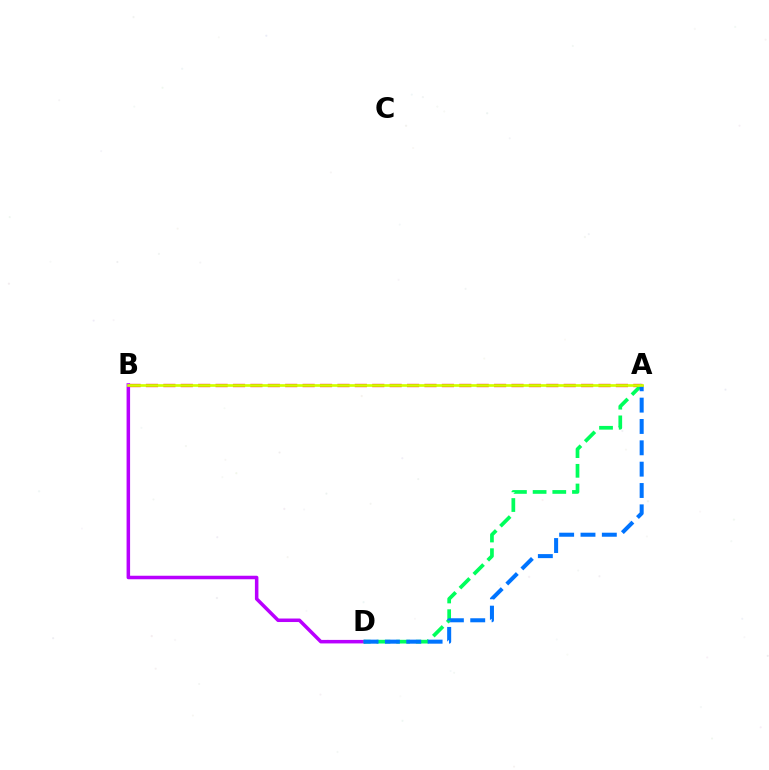{('A', 'B'): [{'color': '#ff0000', 'line_style': 'dashed', 'thickness': 2.36}, {'color': '#d1ff00', 'line_style': 'solid', 'thickness': 1.94}], ('B', 'D'): [{'color': '#b900ff', 'line_style': 'solid', 'thickness': 2.53}], ('A', 'D'): [{'color': '#00ff5c', 'line_style': 'dashed', 'thickness': 2.67}, {'color': '#0074ff', 'line_style': 'dashed', 'thickness': 2.9}]}